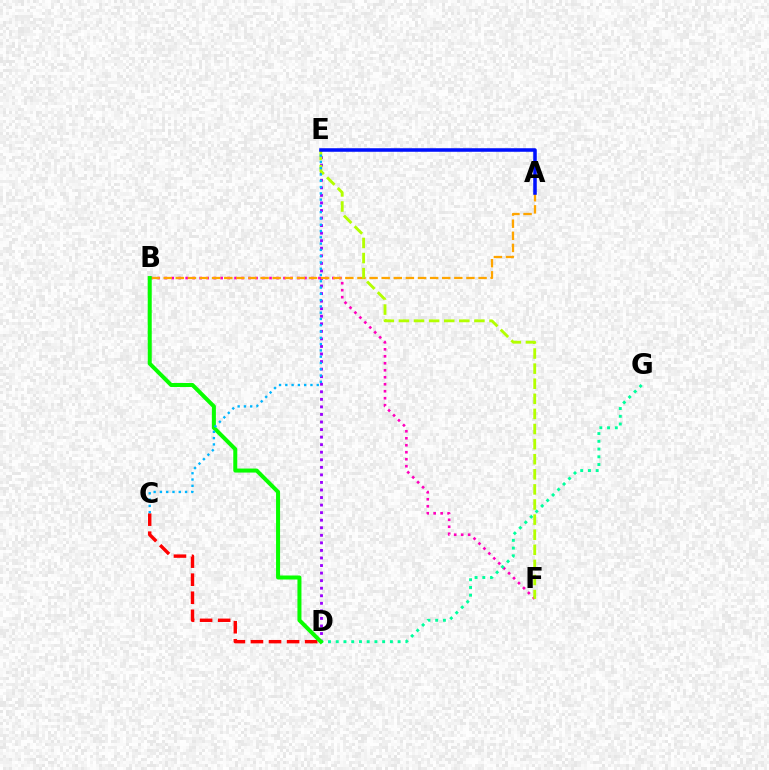{('C', 'D'): [{'color': '#ff0000', 'line_style': 'dashed', 'thickness': 2.45}], ('D', 'E'): [{'color': '#9b00ff', 'line_style': 'dotted', 'thickness': 2.05}], ('B', 'F'): [{'color': '#ff00bd', 'line_style': 'dotted', 'thickness': 1.9}], ('D', 'G'): [{'color': '#00ff9d', 'line_style': 'dotted', 'thickness': 2.1}], ('A', 'B'): [{'color': '#ffa500', 'line_style': 'dashed', 'thickness': 1.65}], ('B', 'D'): [{'color': '#08ff00', 'line_style': 'solid', 'thickness': 2.89}], ('E', 'F'): [{'color': '#b3ff00', 'line_style': 'dashed', 'thickness': 2.05}], ('C', 'E'): [{'color': '#00b5ff', 'line_style': 'dotted', 'thickness': 1.71}], ('A', 'E'): [{'color': '#0010ff', 'line_style': 'solid', 'thickness': 2.55}]}